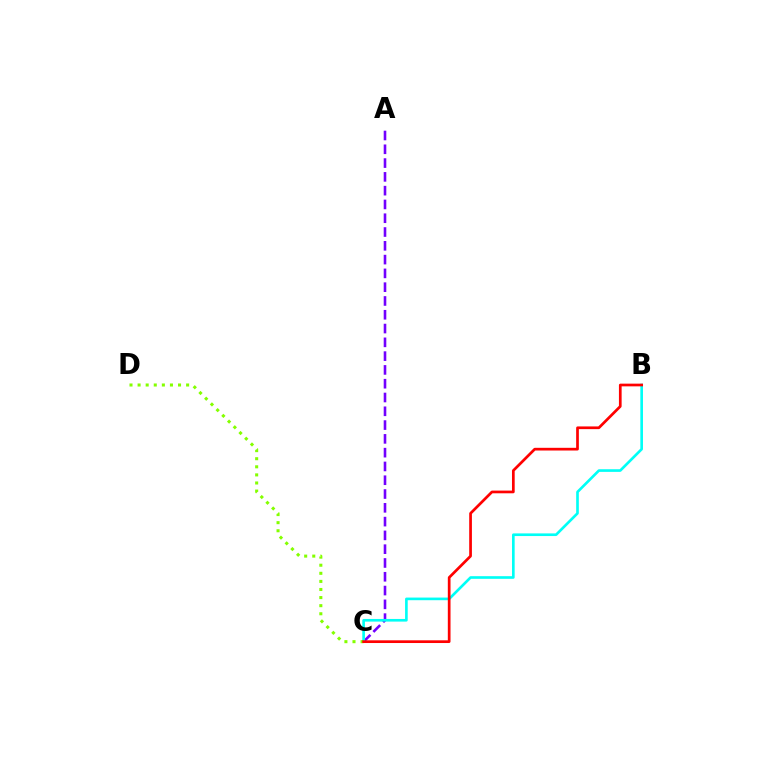{('A', 'C'): [{'color': '#7200ff', 'line_style': 'dashed', 'thickness': 1.87}], ('B', 'C'): [{'color': '#00fff6', 'line_style': 'solid', 'thickness': 1.91}, {'color': '#ff0000', 'line_style': 'solid', 'thickness': 1.95}], ('C', 'D'): [{'color': '#84ff00', 'line_style': 'dotted', 'thickness': 2.2}]}